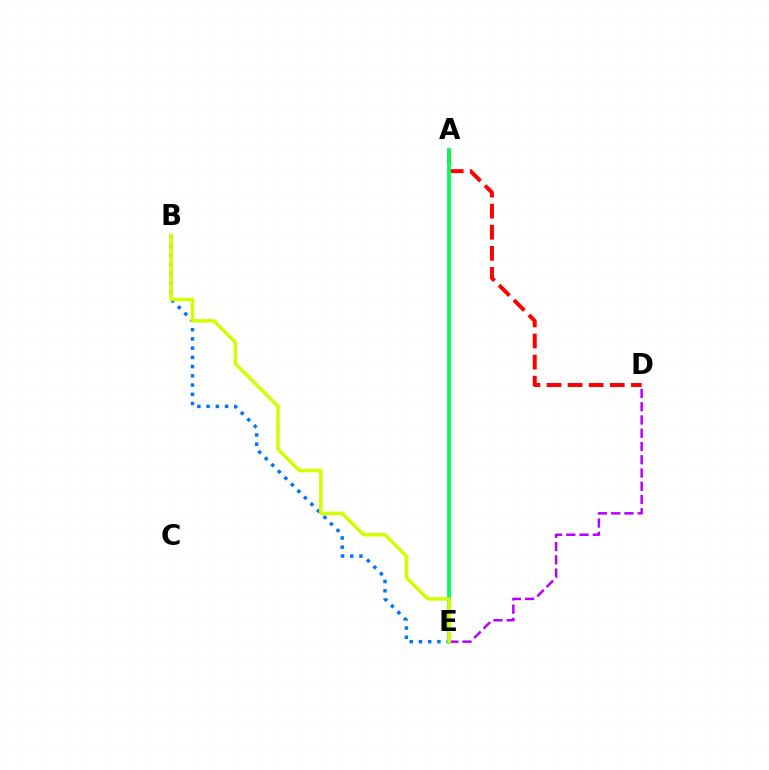{('D', 'E'): [{'color': '#b900ff', 'line_style': 'dashed', 'thickness': 1.8}], ('B', 'E'): [{'color': '#0074ff', 'line_style': 'dotted', 'thickness': 2.51}, {'color': '#d1ff00', 'line_style': 'solid', 'thickness': 2.52}], ('A', 'D'): [{'color': '#ff0000', 'line_style': 'dashed', 'thickness': 2.86}], ('A', 'E'): [{'color': '#00ff5c', 'line_style': 'solid', 'thickness': 2.72}]}